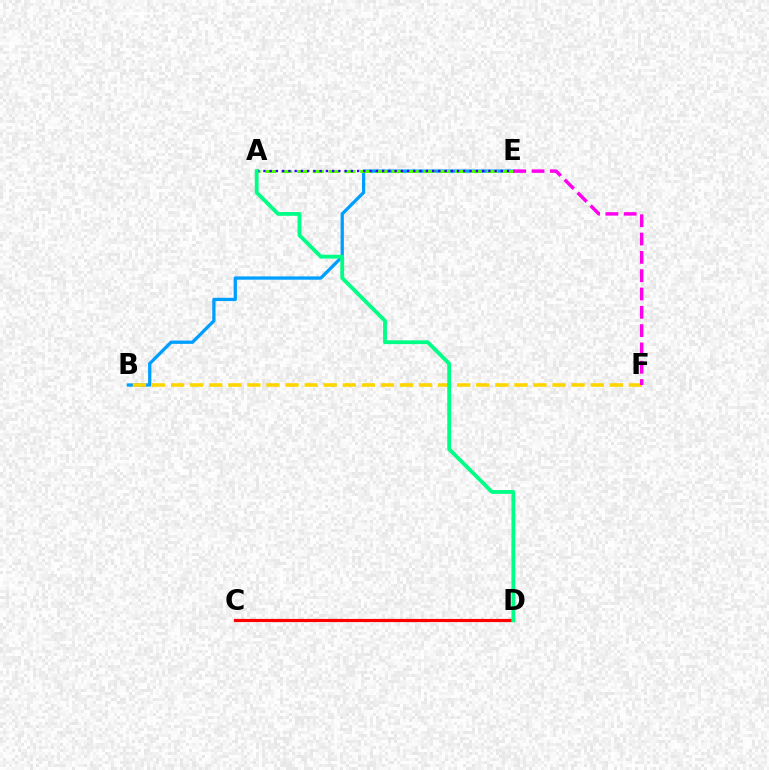{('B', 'E'): [{'color': '#009eff', 'line_style': 'solid', 'thickness': 2.36}], ('A', 'E'): [{'color': '#4fff00', 'line_style': 'dashed', 'thickness': 2.15}, {'color': '#3700ff', 'line_style': 'dotted', 'thickness': 1.7}], ('B', 'F'): [{'color': '#ffd500', 'line_style': 'dashed', 'thickness': 2.59}], ('E', 'F'): [{'color': '#ff00ed', 'line_style': 'dashed', 'thickness': 2.49}], ('C', 'D'): [{'color': '#ff0000', 'line_style': 'solid', 'thickness': 2.29}], ('A', 'D'): [{'color': '#00ff86', 'line_style': 'solid', 'thickness': 2.75}]}